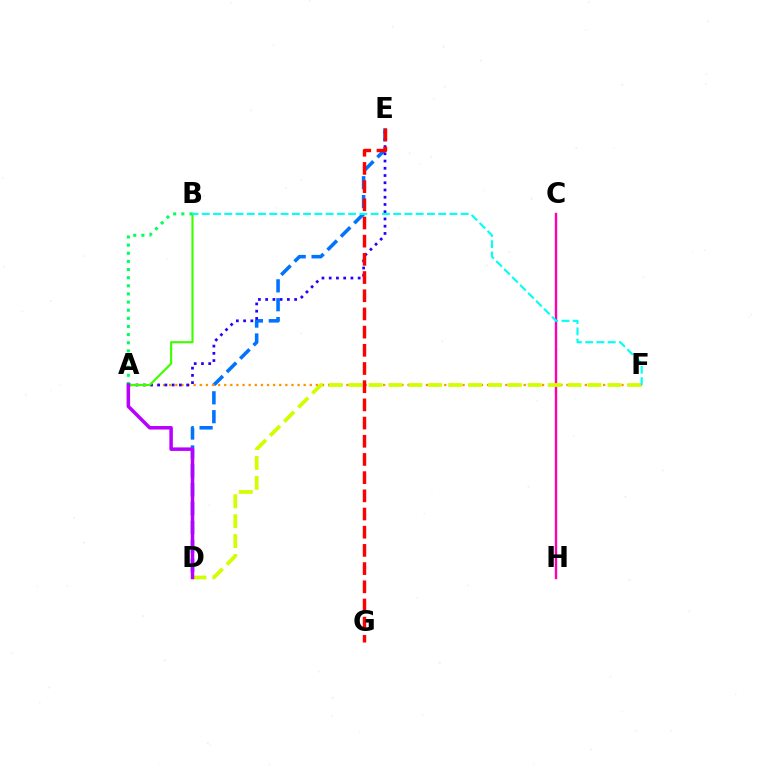{('D', 'E'): [{'color': '#0074ff', 'line_style': 'dashed', 'thickness': 2.57}], ('C', 'H'): [{'color': '#ff00ac', 'line_style': 'solid', 'thickness': 1.72}], ('A', 'F'): [{'color': '#ff9400', 'line_style': 'dotted', 'thickness': 1.66}], ('A', 'E'): [{'color': '#2500ff', 'line_style': 'dotted', 'thickness': 1.97}], ('D', 'F'): [{'color': '#d1ff00', 'line_style': 'dashed', 'thickness': 2.7}], ('A', 'B'): [{'color': '#3dff00', 'line_style': 'solid', 'thickness': 1.55}, {'color': '#00ff5c', 'line_style': 'dotted', 'thickness': 2.21}], ('E', 'G'): [{'color': '#ff0000', 'line_style': 'dashed', 'thickness': 2.47}], ('A', 'D'): [{'color': '#b900ff', 'line_style': 'solid', 'thickness': 2.52}], ('B', 'F'): [{'color': '#00fff6', 'line_style': 'dashed', 'thickness': 1.53}]}